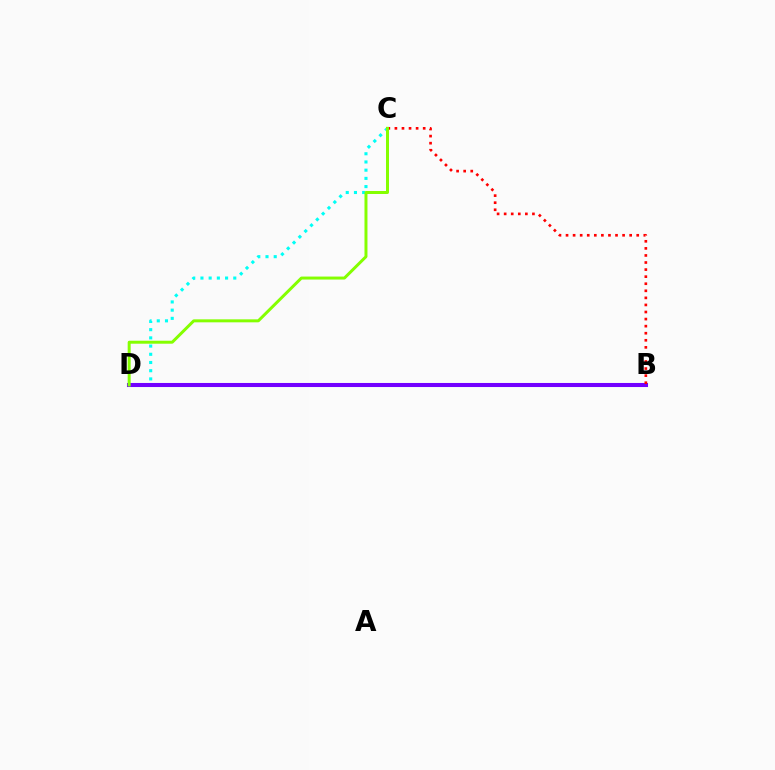{('C', 'D'): [{'color': '#00fff6', 'line_style': 'dotted', 'thickness': 2.23}, {'color': '#84ff00', 'line_style': 'solid', 'thickness': 2.15}], ('B', 'D'): [{'color': '#7200ff', 'line_style': 'solid', 'thickness': 2.92}], ('B', 'C'): [{'color': '#ff0000', 'line_style': 'dotted', 'thickness': 1.92}]}